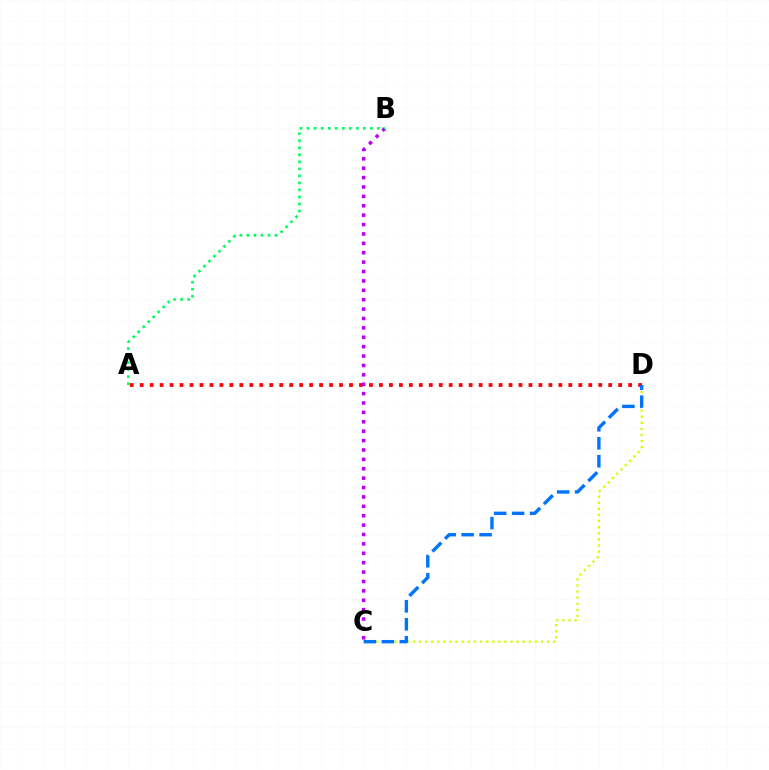{('A', 'D'): [{'color': '#ff0000', 'line_style': 'dotted', 'thickness': 2.71}], ('B', 'C'): [{'color': '#b900ff', 'line_style': 'dotted', 'thickness': 2.55}], ('A', 'B'): [{'color': '#00ff5c', 'line_style': 'dotted', 'thickness': 1.91}], ('C', 'D'): [{'color': '#d1ff00', 'line_style': 'dotted', 'thickness': 1.66}, {'color': '#0074ff', 'line_style': 'dashed', 'thickness': 2.44}]}